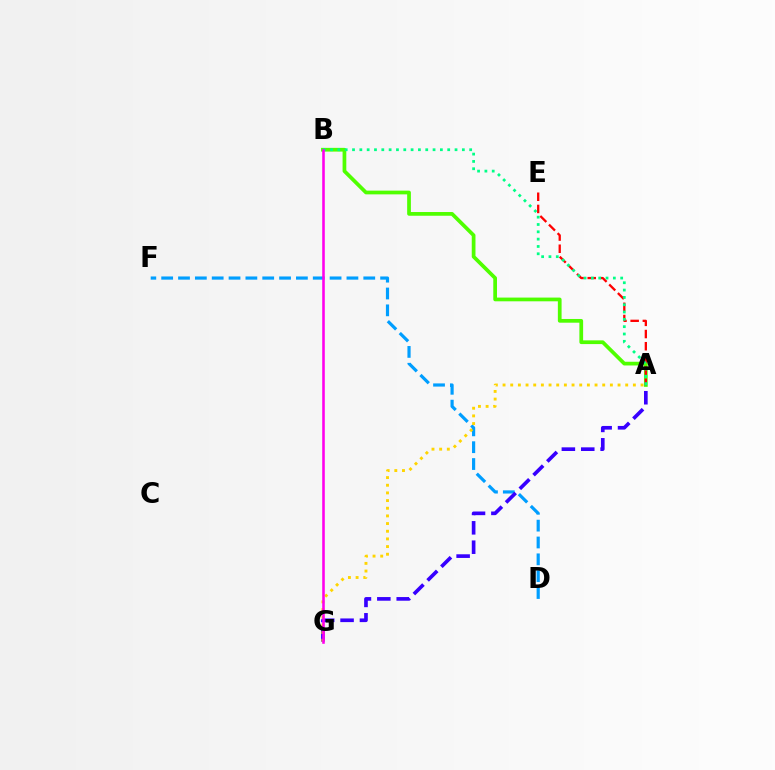{('A', 'B'): [{'color': '#4fff00', 'line_style': 'solid', 'thickness': 2.68}, {'color': '#00ff86', 'line_style': 'dotted', 'thickness': 1.99}], ('A', 'E'): [{'color': '#ff0000', 'line_style': 'dashed', 'thickness': 1.66}], ('D', 'F'): [{'color': '#009eff', 'line_style': 'dashed', 'thickness': 2.29}], ('A', 'G'): [{'color': '#3700ff', 'line_style': 'dashed', 'thickness': 2.63}, {'color': '#ffd500', 'line_style': 'dotted', 'thickness': 2.08}], ('B', 'G'): [{'color': '#ff00ed', 'line_style': 'solid', 'thickness': 1.86}]}